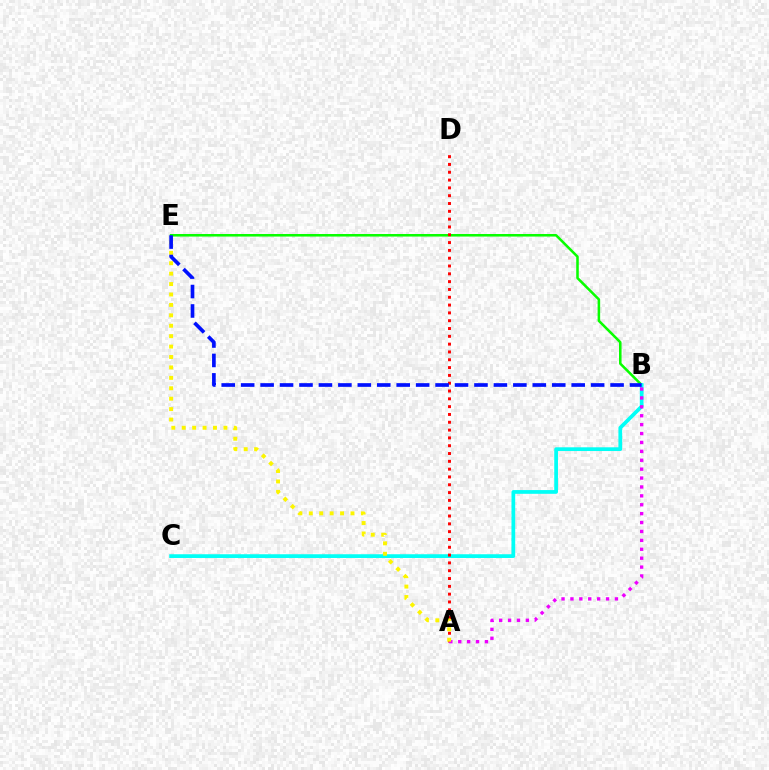{('B', 'E'): [{'color': '#08ff00', 'line_style': 'solid', 'thickness': 1.83}, {'color': '#0010ff', 'line_style': 'dashed', 'thickness': 2.64}], ('B', 'C'): [{'color': '#00fff6', 'line_style': 'solid', 'thickness': 2.69}], ('A', 'D'): [{'color': '#ff0000', 'line_style': 'dotted', 'thickness': 2.12}], ('A', 'B'): [{'color': '#ee00ff', 'line_style': 'dotted', 'thickness': 2.42}], ('A', 'E'): [{'color': '#fcf500', 'line_style': 'dotted', 'thickness': 2.83}]}